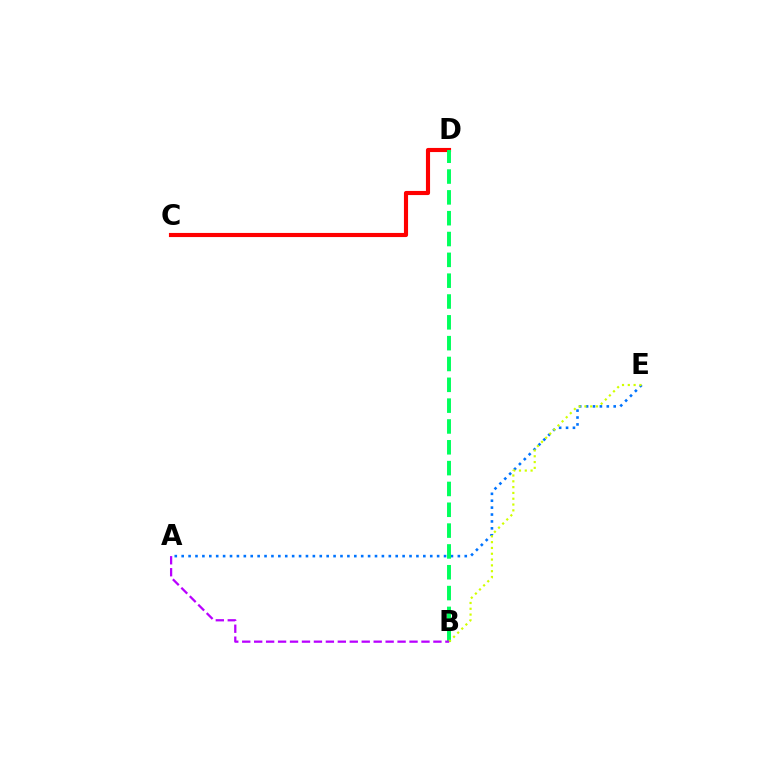{('A', 'E'): [{'color': '#0074ff', 'line_style': 'dotted', 'thickness': 1.88}], ('C', 'D'): [{'color': '#ff0000', 'line_style': 'solid', 'thickness': 2.97}], ('B', 'D'): [{'color': '#00ff5c', 'line_style': 'dashed', 'thickness': 2.83}], ('B', 'E'): [{'color': '#d1ff00', 'line_style': 'dotted', 'thickness': 1.58}], ('A', 'B'): [{'color': '#b900ff', 'line_style': 'dashed', 'thickness': 1.62}]}